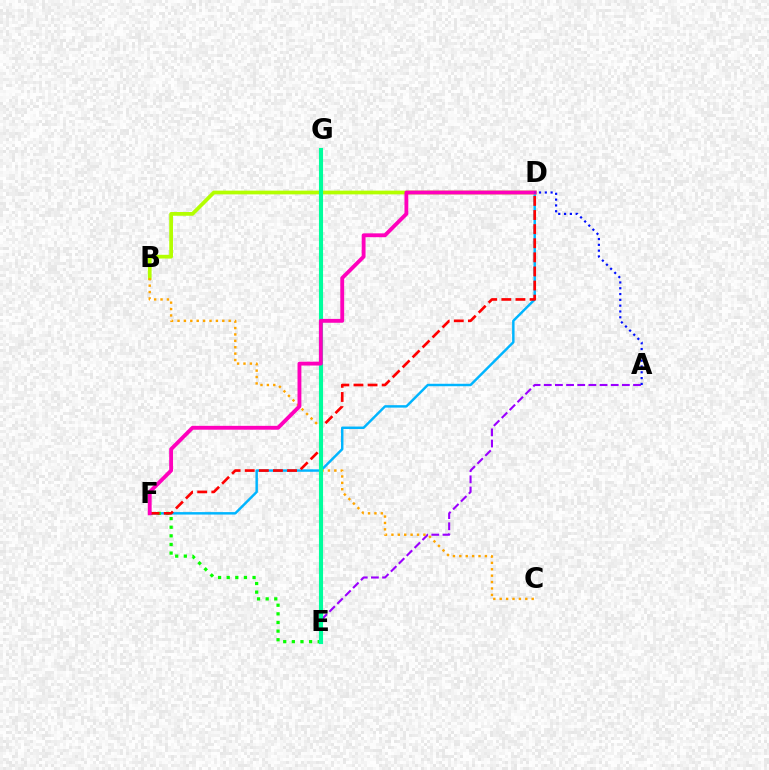{('D', 'F'): [{'color': '#00b5ff', 'line_style': 'solid', 'thickness': 1.77}, {'color': '#ff0000', 'line_style': 'dashed', 'thickness': 1.92}, {'color': '#ff00bd', 'line_style': 'solid', 'thickness': 2.77}], ('B', 'D'): [{'color': '#b3ff00', 'line_style': 'solid', 'thickness': 2.69}], ('E', 'F'): [{'color': '#08ff00', 'line_style': 'dotted', 'thickness': 2.34}], ('A', 'E'): [{'color': '#9b00ff', 'line_style': 'dashed', 'thickness': 1.52}], ('B', 'C'): [{'color': '#ffa500', 'line_style': 'dotted', 'thickness': 1.74}], ('E', 'G'): [{'color': '#00ff9d', 'line_style': 'solid', 'thickness': 2.95}], ('A', 'D'): [{'color': '#0010ff', 'line_style': 'dotted', 'thickness': 1.58}]}